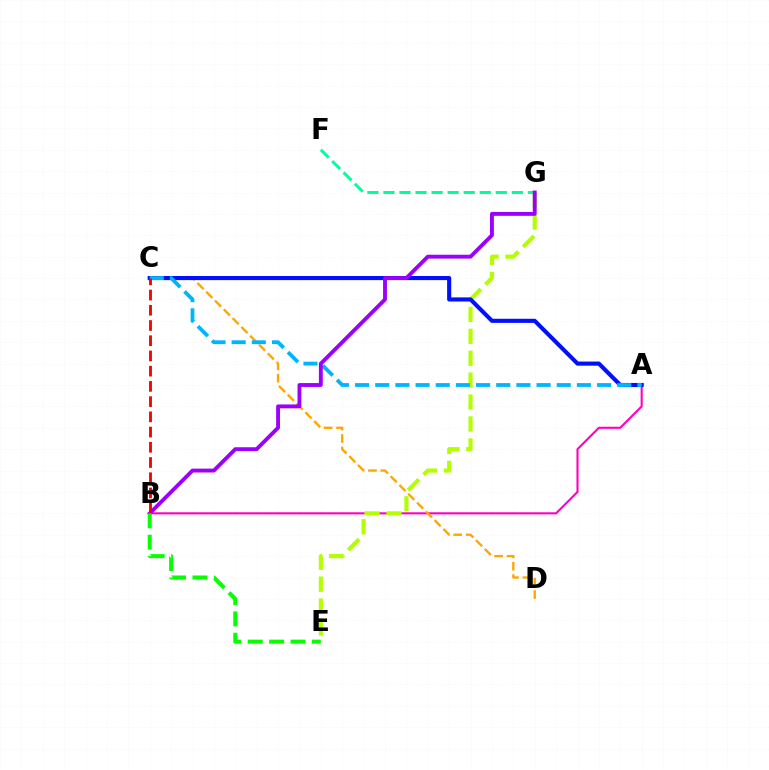{('A', 'B'): [{'color': '#ff00bd', 'line_style': 'solid', 'thickness': 1.51}], ('C', 'D'): [{'color': '#ffa500', 'line_style': 'dashed', 'thickness': 1.69}], ('E', 'G'): [{'color': '#b3ff00', 'line_style': 'dashed', 'thickness': 2.98}], ('F', 'G'): [{'color': '#00ff9d', 'line_style': 'dashed', 'thickness': 2.18}], ('A', 'C'): [{'color': '#0010ff', 'line_style': 'solid', 'thickness': 2.96}, {'color': '#00b5ff', 'line_style': 'dashed', 'thickness': 2.74}], ('B', 'G'): [{'color': '#9b00ff', 'line_style': 'solid', 'thickness': 2.79}], ('B', 'C'): [{'color': '#ff0000', 'line_style': 'dashed', 'thickness': 2.07}], ('B', 'E'): [{'color': '#08ff00', 'line_style': 'dashed', 'thickness': 2.91}]}